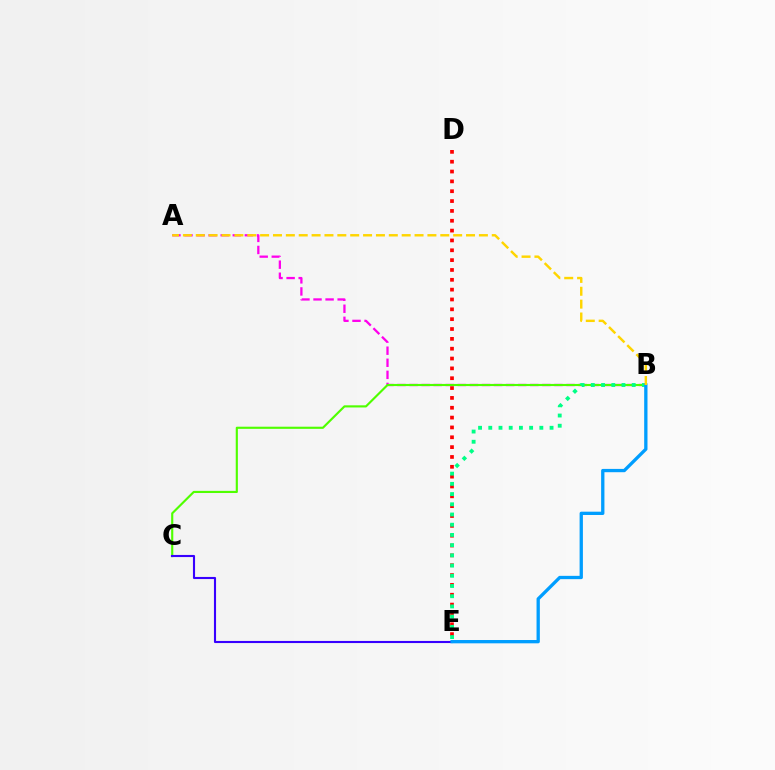{('D', 'E'): [{'color': '#ff0000', 'line_style': 'dotted', 'thickness': 2.67}], ('A', 'B'): [{'color': '#ff00ed', 'line_style': 'dashed', 'thickness': 1.64}, {'color': '#ffd500', 'line_style': 'dashed', 'thickness': 1.75}], ('B', 'C'): [{'color': '#4fff00', 'line_style': 'solid', 'thickness': 1.54}], ('B', 'E'): [{'color': '#00ff86', 'line_style': 'dotted', 'thickness': 2.77}, {'color': '#009eff', 'line_style': 'solid', 'thickness': 2.38}], ('C', 'E'): [{'color': '#3700ff', 'line_style': 'solid', 'thickness': 1.52}]}